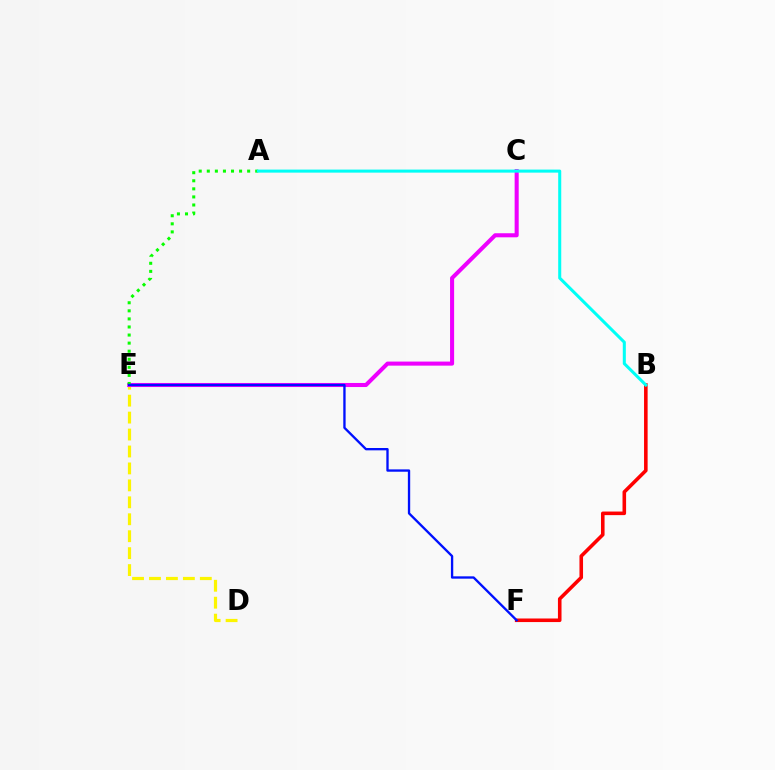{('D', 'E'): [{'color': '#fcf500', 'line_style': 'dashed', 'thickness': 2.3}], ('C', 'E'): [{'color': '#ee00ff', 'line_style': 'solid', 'thickness': 2.92}], ('A', 'E'): [{'color': '#08ff00', 'line_style': 'dotted', 'thickness': 2.19}], ('B', 'F'): [{'color': '#ff0000', 'line_style': 'solid', 'thickness': 2.58}], ('E', 'F'): [{'color': '#0010ff', 'line_style': 'solid', 'thickness': 1.68}], ('A', 'B'): [{'color': '#00fff6', 'line_style': 'solid', 'thickness': 2.19}]}